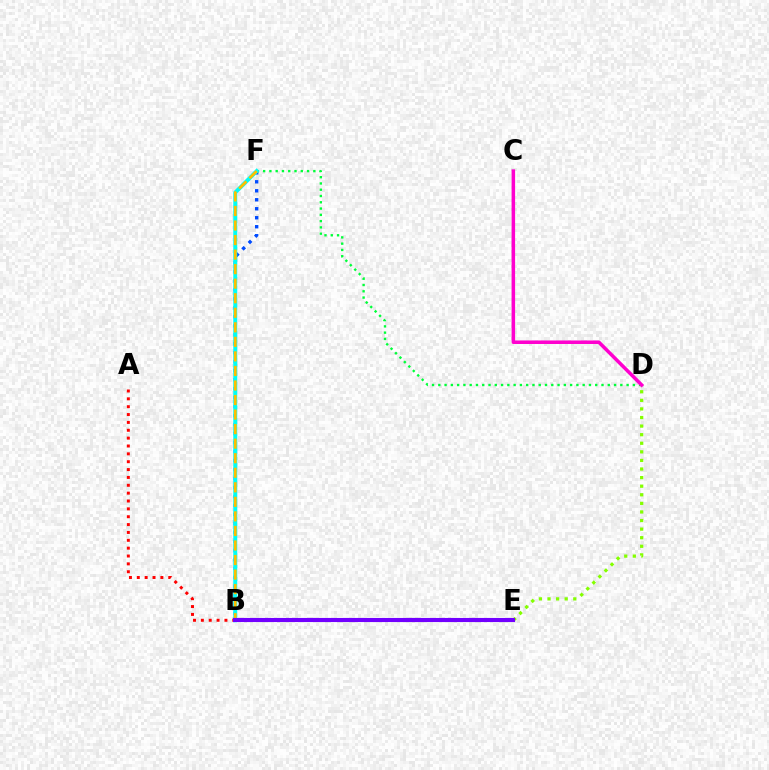{('D', 'E'): [{'color': '#84ff00', 'line_style': 'dotted', 'thickness': 2.33}], ('B', 'F'): [{'color': '#004bff', 'line_style': 'dotted', 'thickness': 2.44}, {'color': '#00fff6', 'line_style': 'solid', 'thickness': 2.87}, {'color': '#ffbd00', 'line_style': 'dashed', 'thickness': 1.98}], ('A', 'B'): [{'color': '#ff0000', 'line_style': 'dotted', 'thickness': 2.14}], ('D', 'F'): [{'color': '#00ff39', 'line_style': 'dotted', 'thickness': 1.71}], ('C', 'D'): [{'color': '#ff00cf', 'line_style': 'solid', 'thickness': 2.54}], ('B', 'E'): [{'color': '#7200ff', 'line_style': 'solid', 'thickness': 2.96}]}